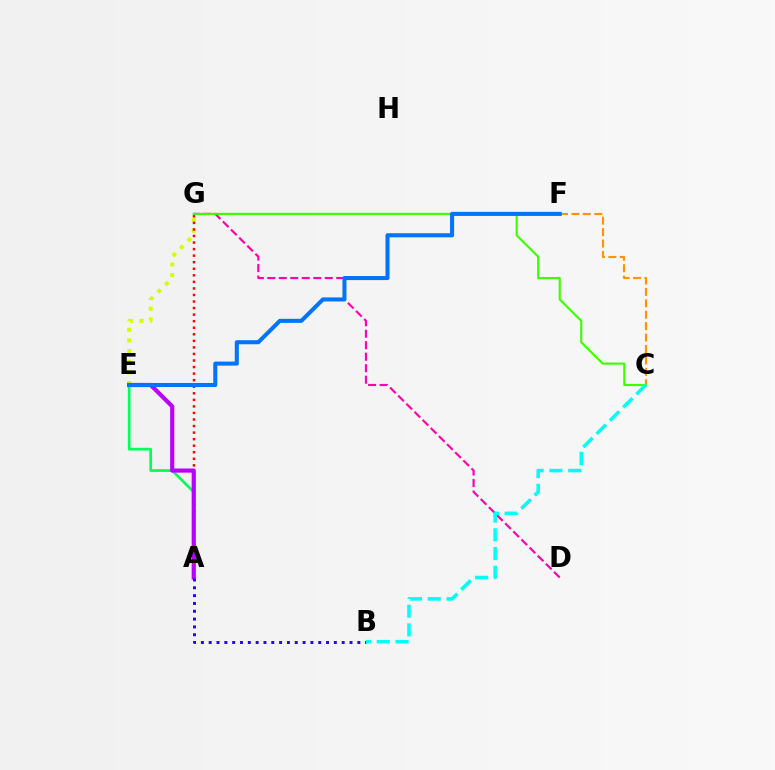{('E', 'G'): [{'color': '#d1ff00', 'line_style': 'dotted', 'thickness': 2.89}], ('A', 'G'): [{'color': '#ff0000', 'line_style': 'dotted', 'thickness': 1.78}], ('D', 'G'): [{'color': '#ff00ac', 'line_style': 'dashed', 'thickness': 1.56}], ('C', 'F'): [{'color': '#ff9400', 'line_style': 'dashed', 'thickness': 1.55}], ('A', 'E'): [{'color': '#00ff5c', 'line_style': 'solid', 'thickness': 1.95}, {'color': '#b900ff', 'line_style': 'solid', 'thickness': 3.0}], ('A', 'B'): [{'color': '#2500ff', 'line_style': 'dotted', 'thickness': 2.13}], ('C', 'G'): [{'color': '#3dff00', 'line_style': 'solid', 'thickness': 1.55}], ('E', 'F'): [{'color': '#0074ff', 'line_style': 'solid', 'thickness': 2.92}], ('B', 'C'): [{'color': '#00fff6', 'line_style': 'dashed', 'thickness': 2.55}]}